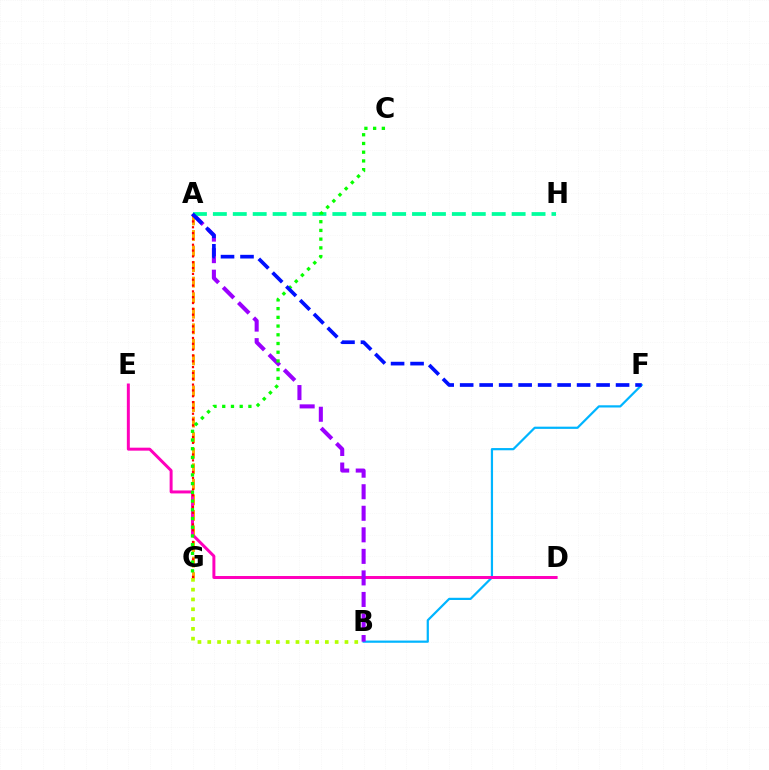{('B', 'F'): [{'color': '#00b5ff', 'line_style': 'solid', 'thickness': 1.6}], ('B', 'G'): [{'color': '#b3ff00', 'line_style': 'dotted', 'thickness': 2.66}], ('A', 'G'): [{'color': '#ffa500', 'line_style': 'dashed', 'thickness': 2.11}, {'color': '#ff0000', 'line_style': 'dotted', 'thickness': 1.58}], ('D', 'E'): [{'color': '#ff00bd', 'line_style': 'solid', 'thickness': 2.14}], ('A', 'B'): [{'color': '#9b00ff', 'line_style': 'dashed', 'thickness': 2.93}], ('A', 'H'): [{'color': '#00ff9d', 'line_style': 'dashed', 'thickness': 2.71}], ('C', 'G'): [{'color': '#08ff00', 'line_style': 'dotted', 'thickness': 2.37}], ('A', 'F'): [{'color': '#0010ff', 'line_style': 'dashed', 'thickness': 2.65}]}